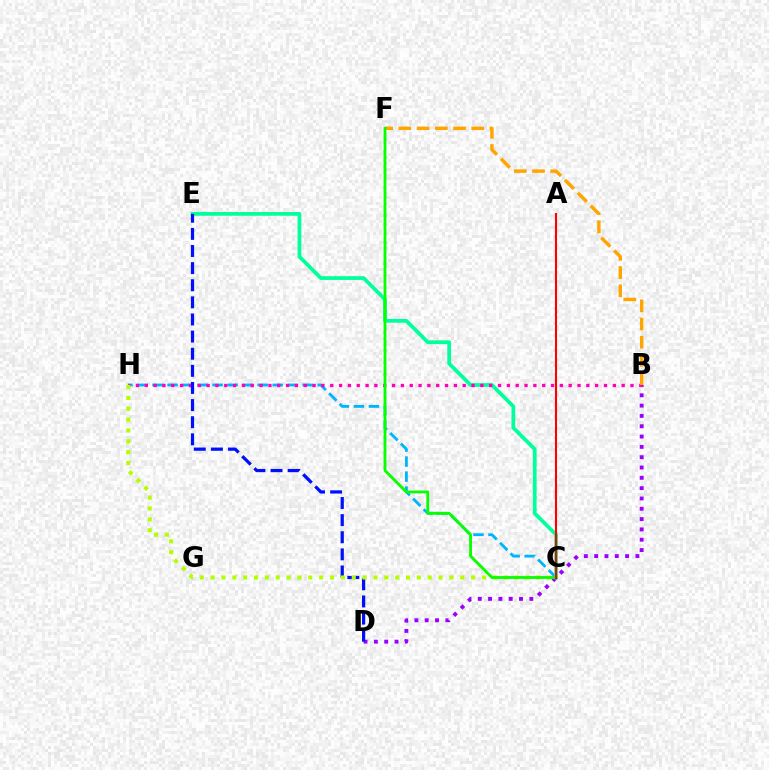{('B', 'D'): [{'color': '#9b00ff', 'line_style': 'dotted', 'thickness': 2.8}], ('C', 'H'): [{'color': '#00b5ff', 'line_style': 'dashed', 'thickness': 2.04}, {'color': '#b3ff00', 'line_style': 'dotted', 'thickness': 2.95}], ('C', 'E'): [{'color': '#00ff9d', 'line_style': 'solid', 'thickness': 2.69}], ('B', 'H'): [{'color': '#ff00bd', 'line_style': 'dotted', 'thickness': 2.4}], ('B', 'F'): [{'color': '#ffa500', 'line_style': 'dashed', 'thickness': 2.47}], ('D', 'E'): [{'color': '#0010ff', 'line_style': 'dashed', 'thickness': 2.33}], ('C', 'F'): [{'color': '#08ff00', 'line_style': 'solid', 'thickness': 2.04}], ('A', 'C'): [{'color': '#ff0000', 'line_style': 'solid', 'thickness': 1.51}]}